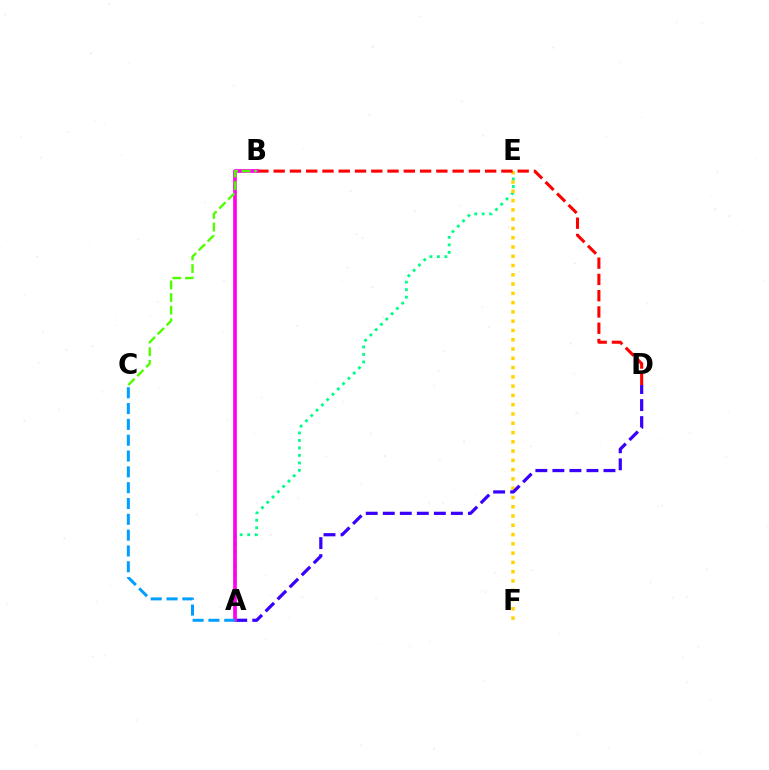{('A', 'E'): [{'color': '#00ff86', 'line_style': 'dotted', 'thickness': 2.04}], ('E', 'F'): [{'color': '#ffd500', 'line_style': 'dotted', 'thickness': 2.52}], ('A', 'D'): [{'color': '#3700ff', 'line_style': 'dashed', 'thickness': 2.31}], ('B', 'D'): [{'color': '#ff0000', 'line_style': 'dashed', 'thickness': 2.21}], ('A', 'B'): [{'color': '#ff00ed', 'line_style': 'solid', 'thickness': 2.65}], ('A', 'C'): [{'color': '#009eff', 'line_style': 'dashed', 'thickness': 2.15}], ('B', 'C'): [{'color': '#4fff00', 'line_style': 'dashed', 'thickness': 1.71}]}